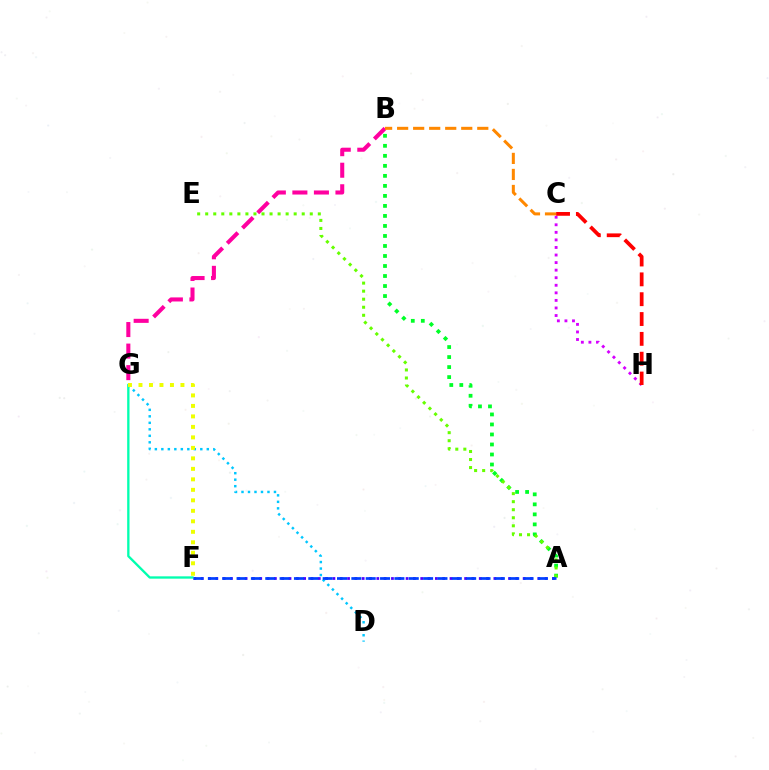{('A', 'B'): [{'color': '#00ff27', 'line_style': 'dotted', 'thickness': 2.72}], ('D', 'G'): [{'color': '#00c7ff', 'line_style': 'dotted', 'thickness': 1.76}], ('B', 'G'): [{'color': '#ff00a0', 'line_style': 'dashed', 'thickness': 2.93}], ('A', 'F'): [{'color': '#4f00ff', 'line_style': 'dotted', 'thickness': 1.99}, {'color': '#003fff', 'line_style': 'dashed', 'thickness': 1.95}], ('C', 'H'): [{'color': '#d600ff', 'line_style': 'dotted', 'thickness': 2.05}, {'color': '#ff0000', 'line_style': 'dashed', 'thickness': 2.7}], ('F', 'G'): [{'color': '#00ffaf', 'line_style': 'solid', 'thickness': 1.67}, {'color': '#eeff00', 'line_style': 'dotted', 'thickness': 2.85}], ('B', 'C'): [{'color': '#ff8800', 'line_style': 'dashed', 'thickness': 2.18}], ('A', 'E'): [{'color': '#66ff00', 'line_style': 'dotted', 'thickness': 2.19}]}